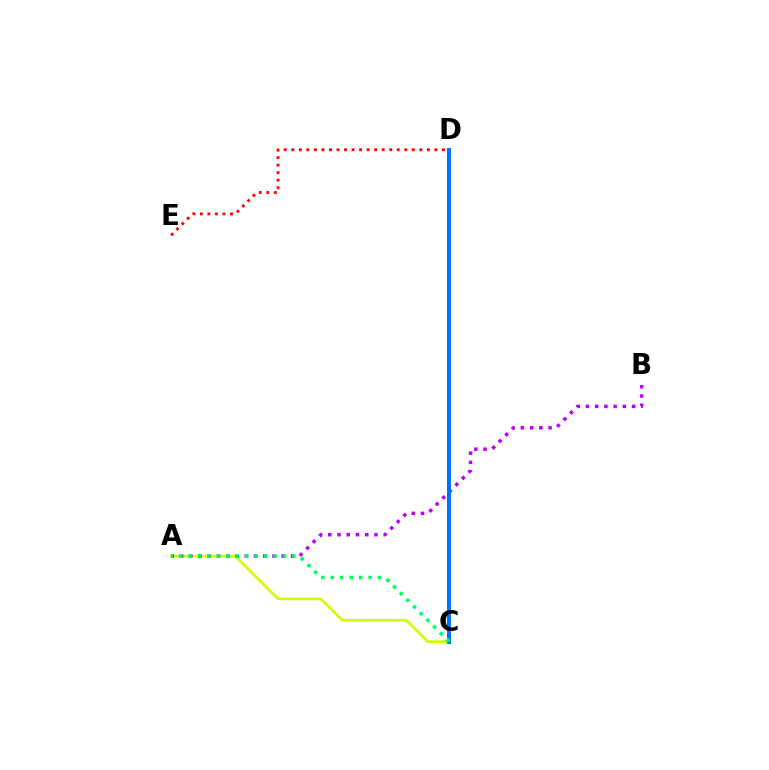{('A', 'C'): [{'color': '#d1ff00', 'line_style': 'solid', 'thickness': 1.93}, {'color': '#00ff5c', 'line_style': 'dotted', 'thickness': 2.57}], ('A', 'B'): [{'color': '#b900ff', 'line_style': 'dotted', 'thickness': 2.51}], ('C', 'D'): [{'color': '#0074ff', 'line_style': 'solid', 'thickness': 2.87}], ('D', 'E'): [{'color': '#ff0000', 'line_style': 'dotted', 'thickness': 2.05}]}